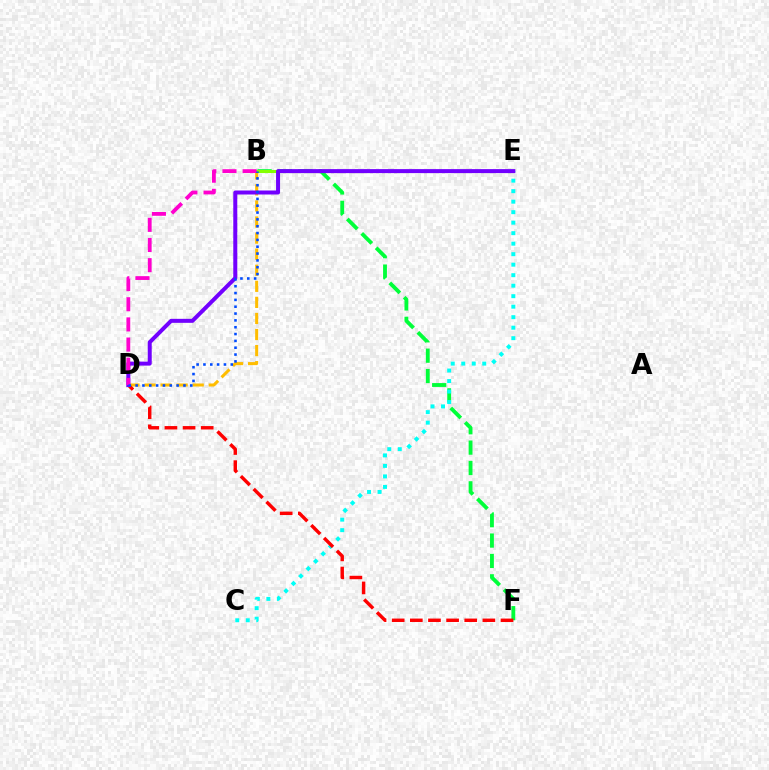{('B', 'F'): [{'color': '#00ff39', 'line_style': 'dashed', 'thickness': 2.77}], ('C', 'E'): [{'color': '#00fff6', 'line_style': 'dotted', 'thickness': 2.85}], ('B', 'D'): [{'color': '#ffbd00', 'line_style': 'dashed', 'thickness': 2.18}, {'color': '#ff00cf', 'line_style': 'dashed', 'thickness': 2.74}, {'color': '#004bff', 'line_style': 'dotted', 'thickness': 1.86}], ('D', 'F'): [{'color': '#ff0000', 'line_style': 'dashed', 'thickness': 2.46}], ('B', 'E'): [{'color': '#84ff00', 'line_style': 'solid', 'thickness': 2.2}], ('D', 'E'): [{'color': '#7200ff', 'line_style': 'solid', 'thickness': 2.88}]}